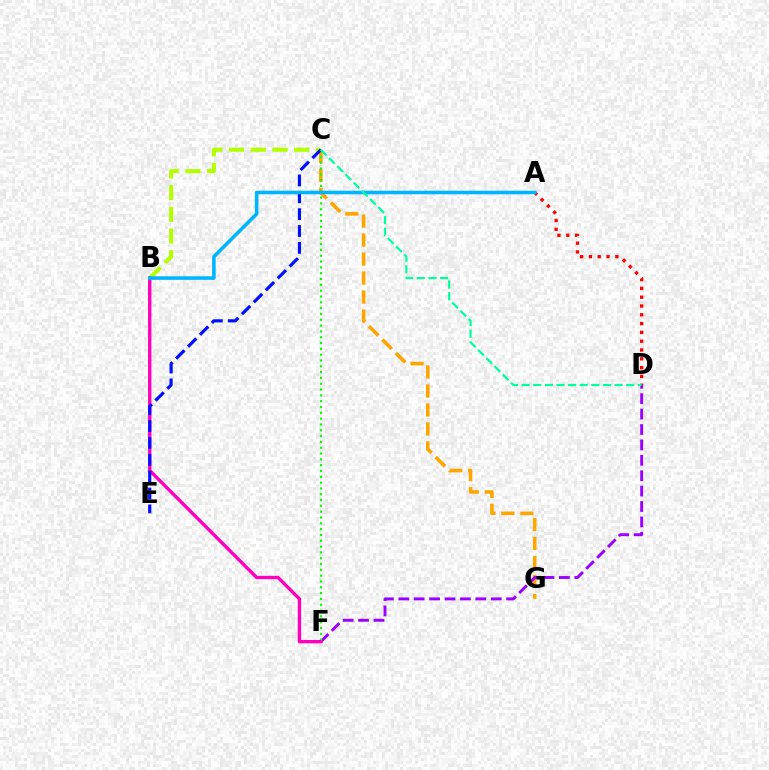{('C', 'G'): [{'color': '#ffa500', 'line_style': 'dashed', 'thickness': 2.58}], ('D', 'F'): [{'color': '#9b00ff', 'line_style': 'dashed', 'thickness': 2.09}], ('B', 'C'): [{'color': '#b3ff00', 'line_style': 'dashed', 'thickness': 2.94}], ('C', 'F'): [{'color': '#08ff00', 'line_style': 'dotted', 'thickness': 1.58}], ('B', 'F'): [{'color': '#ff00bd', 'line_style': 'solid', 'thickness': 2.41}], ('A', 'D'): [{'color': '#ff0000', 'line_style': 'dotted', 'thickness': 2.39}], ('C', 'E'): [{'color': '#0010ff', 'line_style': 'dashed', 'thickness': 2.29}], ('A', 'B'): [{'color': '#00b5ff', 'line_style': 'solid', 'thickness': 2.57}], ('C', 'D'): [{'color': '#00ff9d', 'line_style': 'dashed', 'thickness': 1.58}]}